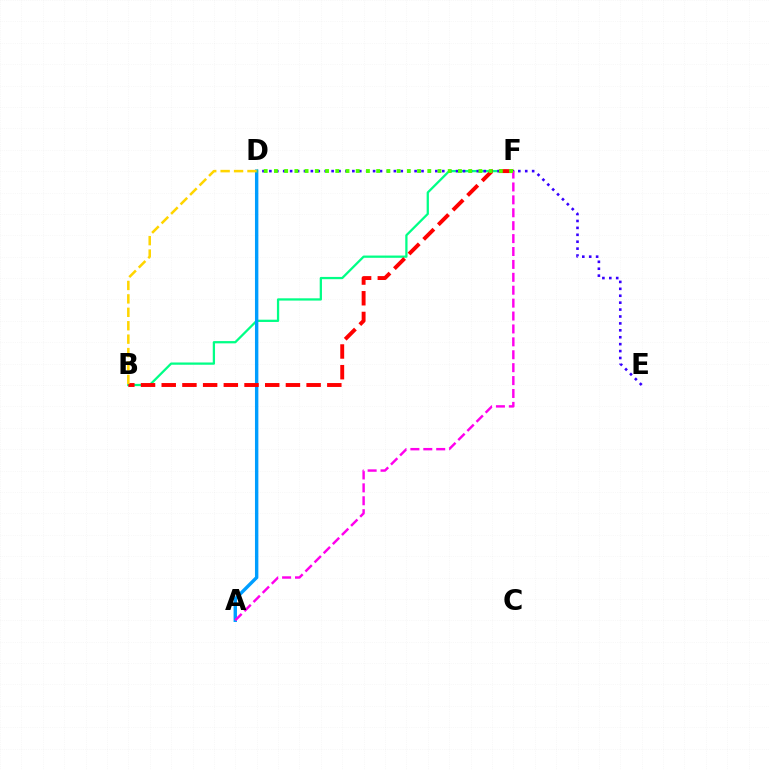{('B', 'F'): [{'color': '#00ff86', 'line_style': 'solid', 'thickness': 1.63}, {'color': '#ff0000', 'line_style': 'dashed', 'thickness': 2.81}], ('D', 'E'): [{'color': '#3700ff', 'line_style': 'dotted', 'thickness': 1.88}], ('A', 'D'): [{'color': '#009eff', 'line_style': 'solid', 'thickness': 2.45}], ('A', 'F'): [{'color': '#ff00ed', 'line_style': 'dashed', 'thickness': 1.75}], ('B', 'D'): [{'color': '#ffd500', 'line_style': 'dashed', 'thickness': 1.82}], ('D', 'F'): [{'color': '#4fff00', 'line_style': 'dotted', 'thickness': 2.78}]}